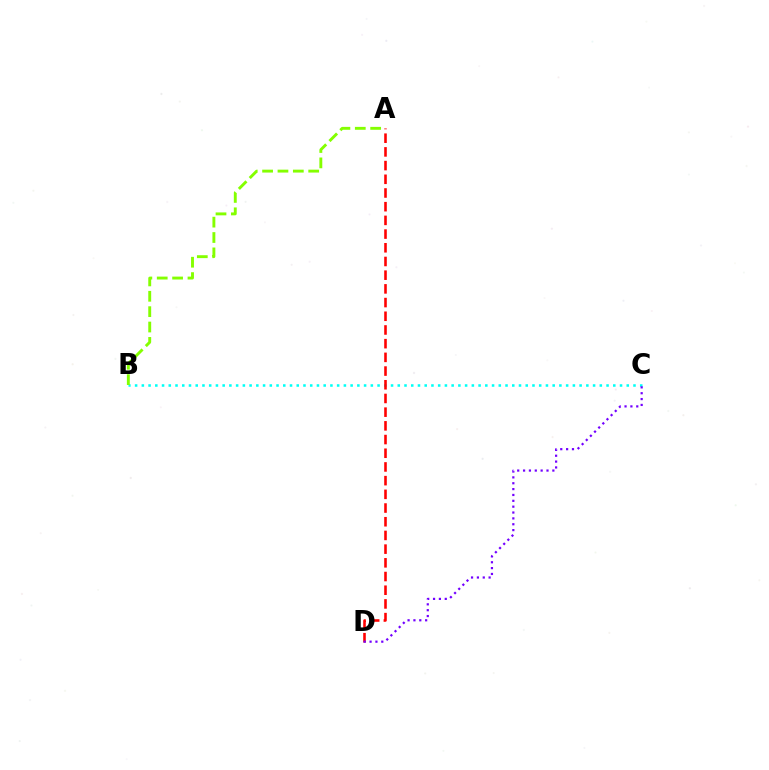{('B', 'C'): [{'color': '#00fff6', 'line_style': 'dotted', 'thickness': 1.83}], ('A', 'D'): [{'color': '#ff0000', 'line_style': 'dashed', 'thickness': 1.86}], ('C', 'D'): [{'color': '#7200ff', 'line_style': 'dotted', 'thickness': 1.59}], ('A', 'B'): [{'color': '#84ff00', 'line_style': 'dashed', 'thickness': 2.09}]}